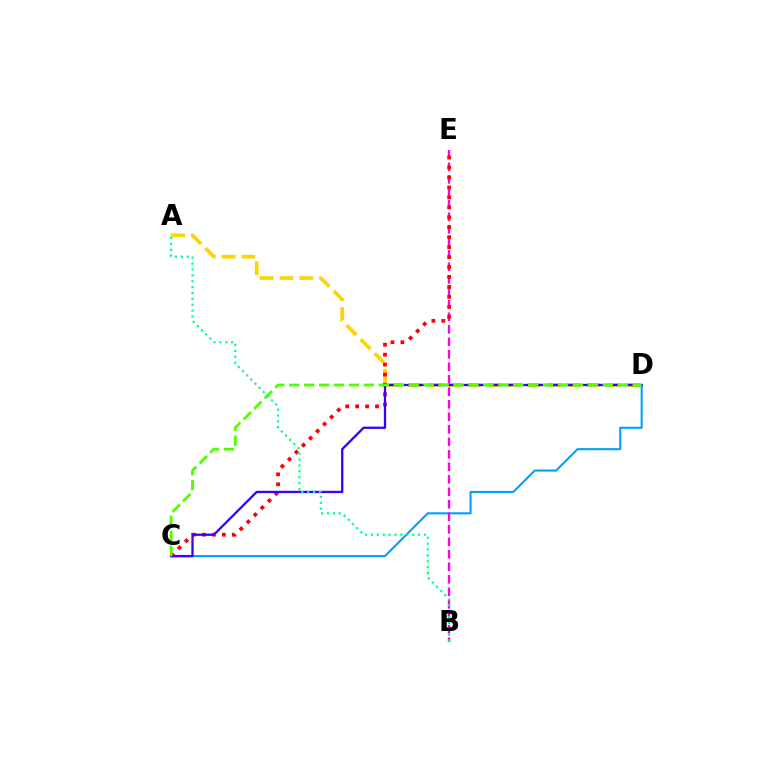{('A', 'D'): [{'color': '#ffd500', 'line_style': 'dashed', 'thickness': 2.69}], ('C', 'D'): [{'color': '#009eff', 'line_style': 'solid', 'thickness': 1.5}, {'color': '#3700ff', 'line_style': 'solid', 'thickness': 1.66}, {'color': '#4fff00', 'line_style': 'dashed', 'thickness': 2.03}], ('B', 'E'): [{'color': '#ff00ed', 'line_style': 'dashed', 'thickness': 1.7}], ('C', 'E'): [{'color': '#ff0000', 'line_style': 'dotted', 'thickness': 2.7}], ('A', 'B'): [{'color': '#00ff86', 'line_style': 'dotted', 'thickness': 1.6}]}